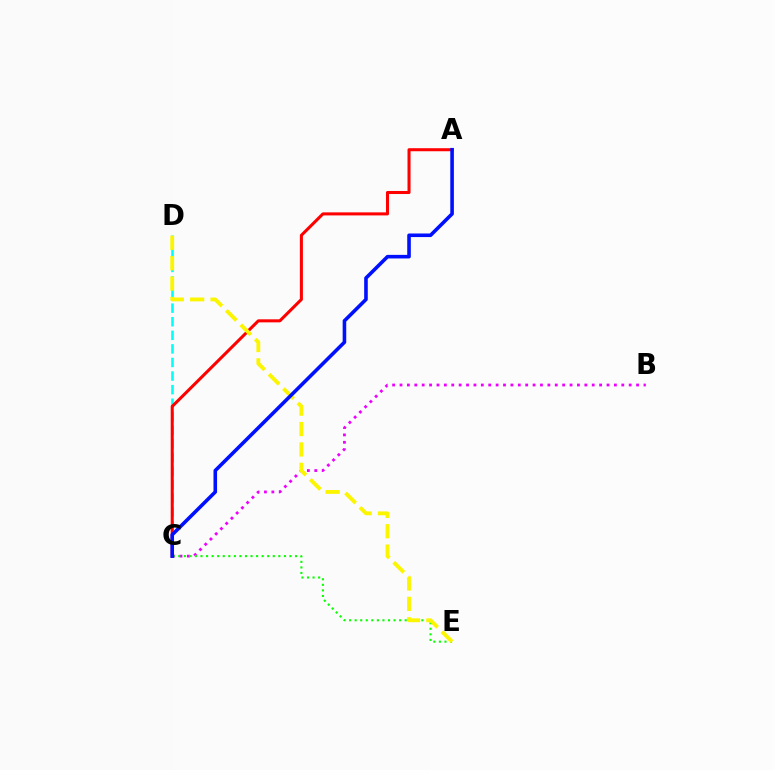{('C', 'D'): [{'color': '#00fff6', 'line_style': 'dashed', 'thickness': 1.85}], ('A', 'C'): [{'color': '#ff0000', 'line_style': 'solid', 'thickness': 2.19}, {'color': '#0010ff', 'line_style': 'solid', 'thickness': 2.58}], ('B', 'C'): [{'color': '#ee00ff', 'line_style': 'dotted', 'thickness': 2.01}], ('C', 'E'): [{'color': '#08ff00', 'line_style': 'dotted', 'thickness': 1.51}], ('D', 'E'): [{'color': '#fcf500', 'line_style': 'dashed', 'thickness': 2.77}]}